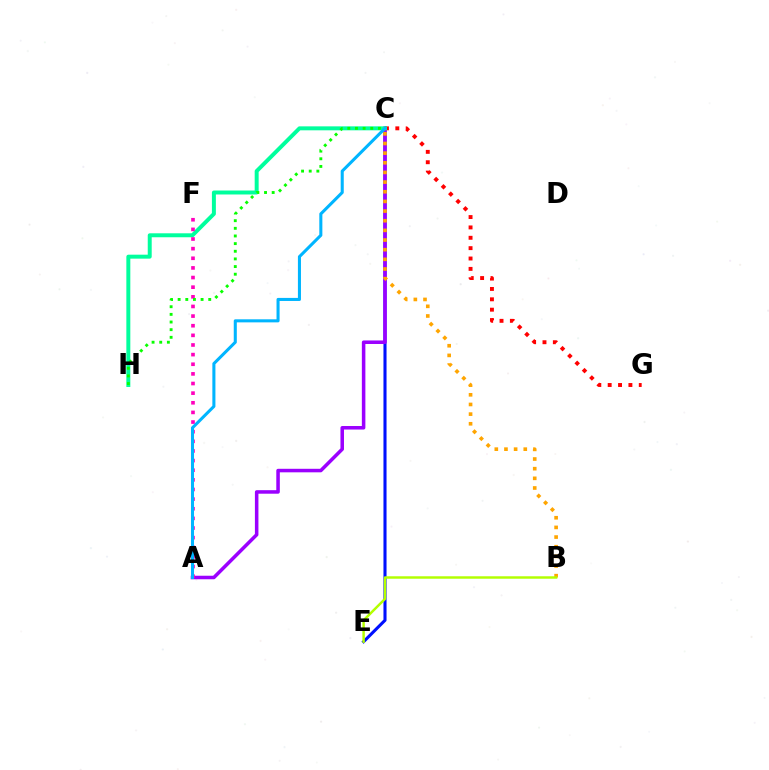{('C', 'E'): [{'color': '#0010ff', 'line_style': 'solid', 'thickness': 2.22}], ('A', 'C'): [{'color': '#9b00ff', 'line_style': 'solid', 'thickness': 2.54}, {'color': '#00b5ff', 'line_style': 'solid', 'thickness': 2.2}], ('C', 'G'): [{'color': '#ff0000', 'line_style': 'dotted', 'thickness': 2.82}], ('C', 'H'): [{'color': '#00ff9d', 'line_style': 'solid', 'thickness': 2.85}, {'color': '#08ff00', 'line_style': 'dotted', 'thickness': 2.08}], ('A', 'F'): [{'color': '#ff00bd', 'line_style': 'dotted', 'thickness': 2.62}], ('B', 'C'): [{'color': '#ffa500', 'line_style': 'dotted', 'thickness': 2.62}], ('B', 'E'): [{'color': '#b3ff00', 'line_style': 'solid', 'thickness': 1.77}]}